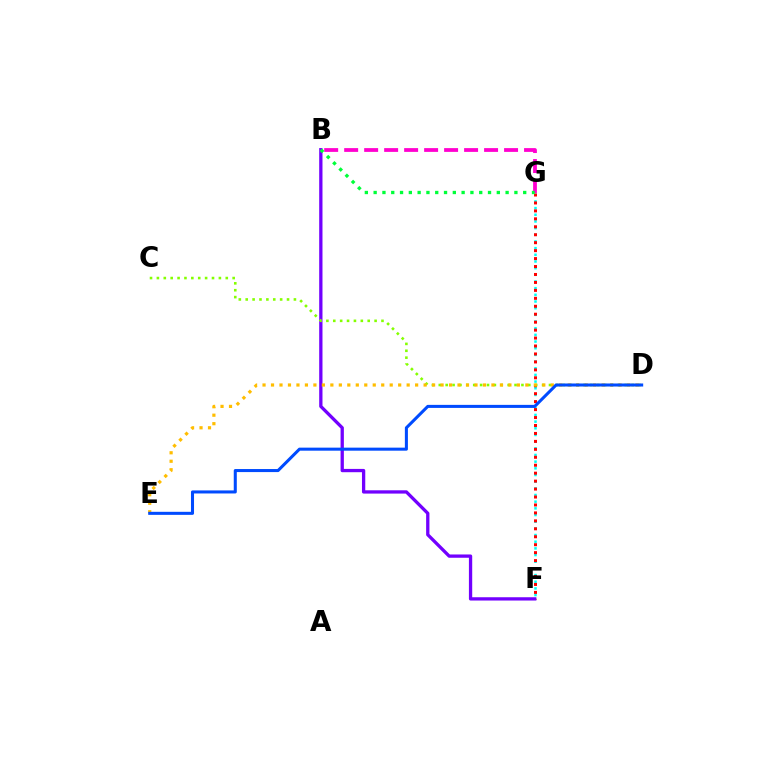{('F', 'G'): [{'color': '#00fff6', 'line_style': 'dotted', 'thickness': 1.81}, {'color': '#ff0000', 'line_style': 'dotted', 'thickness': 2.16}], ('B', 'G'): [{'color': '#ff00cf', 'line_style': 'dashed', 'thickness': 2.72}, {'color': '#00ff39', 'line_style': 'dotted', 'thickness': 2.39}], ('B', 'F'): [{'color': '#7200ff', 'line_style': 'solid', 'thickness': 2.37}], ('C', 'D'): [{'color': '#84ff00', 'line_style': 'dotted', 'thickness': 1.87}], ('D', 'E'): [{'color': '#ffbd00', 'line_style': 'dotted', 'thickness': 2.3}, {'color': '#004bff', 'line_style': 'solid', 'thickness': 2.19}]}